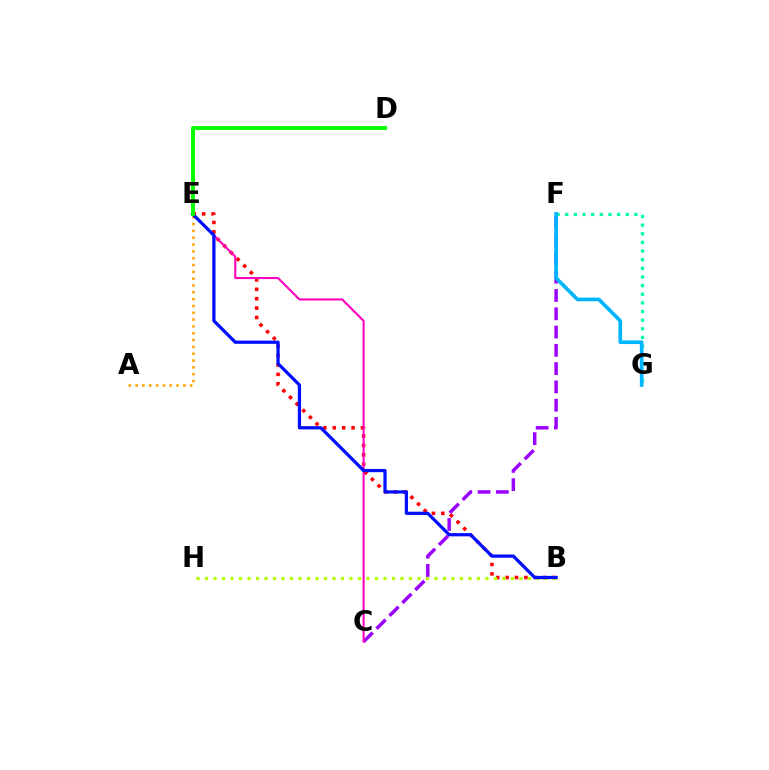{('B', 'E'): [{'color': '#ff0000', 'line_style': 'dotted', 'thickness': 2.55}, {'color': '#0010ff', 'line_style': 'solid', 'thickness': 2.34}], ('A', 'E'): [{'color': '#ffa500', 'line_style': 'dotted', 'thickness': 1.85}], ('B', 'H'): [{'color': '#b3ff00', 'line_style': 'dotted', 'thickness': 2.31}], ('F', 'G'): [{'color': '#00ff9d', 'line_style': 'dotted', 'thickness': 2.35}, {'color': '#00b5ff', 'line_style': 'solid', 'thickness': 2.64}], ('C', 'F'): [{'color': '#9b00ff', 'line_style': 'dashed', 'thickness': 2.48}], ('C', 'E'): [{'color': '#ff00bd', 'line_style': 'solid', 'thickness': 1.5}], ('D', 'E'): [{'color': '#08ff00', 'line_style': 'solid', 'thickness': 2.83}]}